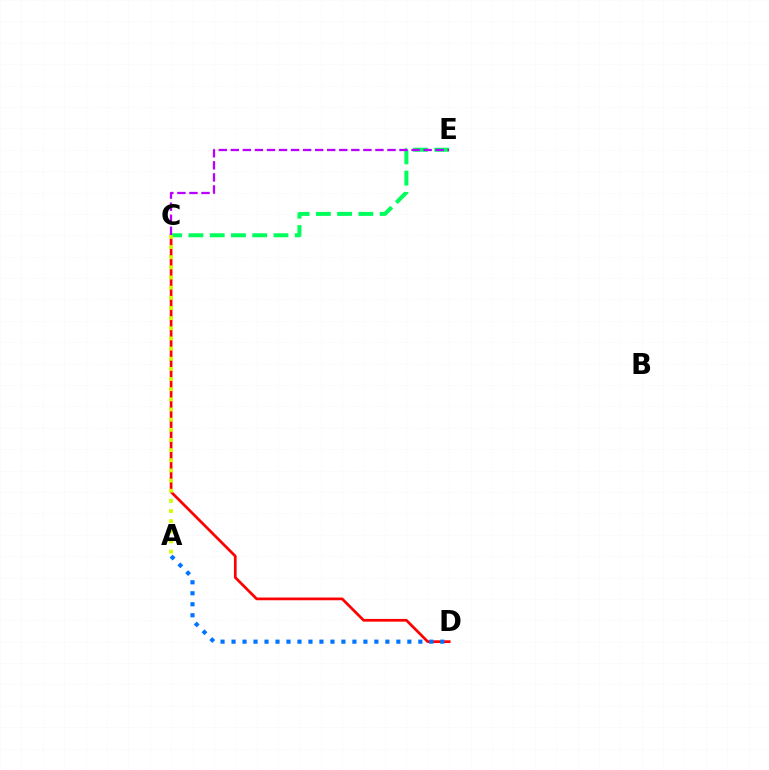{('C', 'D'): [{'color': '#ff0000', 'line_style': 'solid', 'thickness': 1.96}], ('C', 'E'): [{'color': '#00ff5c', 'line_style': 'dashed', 'thickness': 2.89}, {'color': '#b900ff', 'line_style': 'dashed', 'thickness': 1.64}], ('A', 'C'): [{'color': '#d1ff00', 'line_style': 'dotted', 'thickness': 2.76}], ('A', 'D'): [{'color': '#0074ff', 'line_style': 'dotted', 'thickness': 2.99}]}